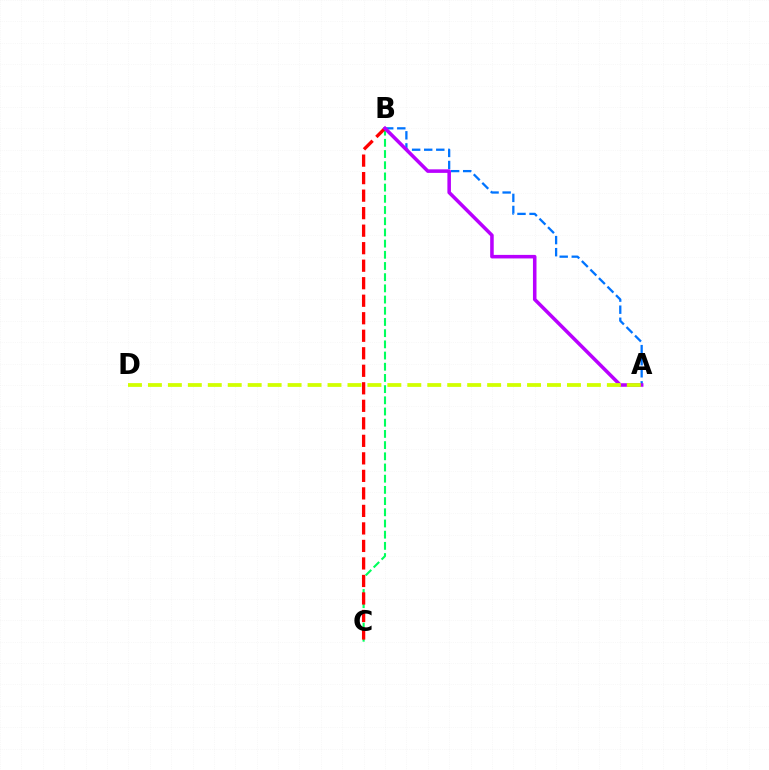{('B', 'C'): [{'color': '#00ff5c', 'line_style': 'dashed', 'thickness': 1.52}, {'color': '#ff0000', 'line_style': 'dashed', 'thickness': 2.38}], ('A', 'B'): [{'color': '#0074ff', 'line_style': 'dashed', 'thickness': 1.64}, {'color': '#b900ff', 'line_style': 'solid', 'thickness': 2.55}], ('A', 'D'): [{'color': '#d1ff00', 'line_style': 'dashed', 'thickness': 2.71}]}